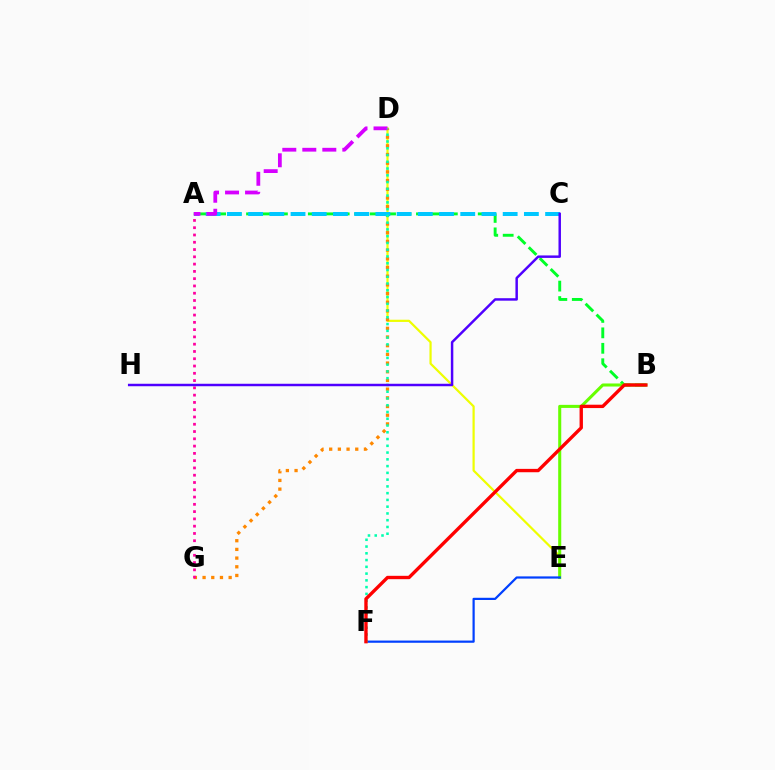{('A', 'B'): [{'color': '#00ff27', 'line_style': 'dashed', 'thickness': 2.1}], ('D', 'E'): [{'color': '#eeff00', 'line_style': 'solid', 'thickness': 1.59}], ('D', 'G'): [{'color': '#ff8800', 'line_style': 'dotted', 'thickness': 2.36}], ('A', 'C'): [{'color': '#00c7ff', 'line_style': 'dashed', 'thickness': 2.88}], ('B', 'E'): [{'color': '#66ff00', 'line_style': 'solid', 'thickness': 2.2}], ('A', 'D'): [{'color': '#d600ff', 'line_style': 'dashed', 'thickness': 2.72}], ('E', 'F'): [{'color': '#003fff', 'line_style': 'solid', 'thickness': 1.59}], ('D', 'F'): [{'color': '#00ffaf', 'line_style': 'dotted', 'thickness': 1.84}], ('A', 'G'): [{'color': '#ff00a0', 'line_style': 'dotted', 'thickness': 1.98}], ('B', 'F'): [{'color': '#ff0000', 'line_style': 'solid', 'thickness': 2.42}], ('C', 'H'): [{'color': '#4f00ff', 'line_style': 'solid', 'thickness': 1.78}]}